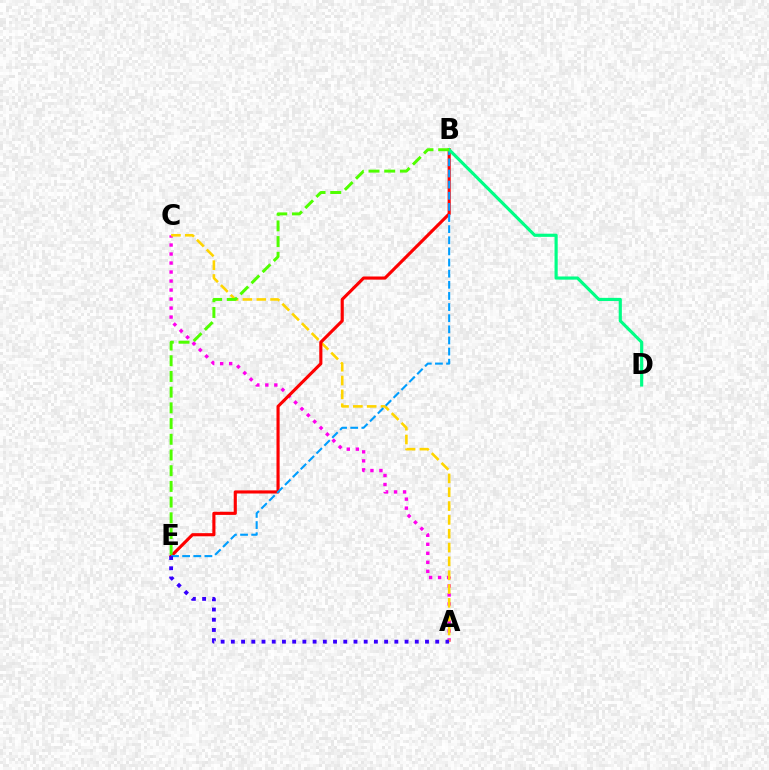{('A', 'C'): [{'color': '#ff00ed', 'line_style': 'dotted', 'thickness': 2.45}, {'color': '#ffd500', 'line_style': 'dashed', 'thickness': 1.88}], ('B', 'E'): [{'color': '#ff0000', 'line_style': 'solid', 'thickness': 2.25}, {'color': '#009eff', 'line_style': 'dashed', 'thickness': 1.51}, {'color': '#4fff00', 'line_style': 'dashed', 'thickness': 2.13}], ('B', 'D'): [{'color': '#00ff86', 'line_style': 'solid', 'thickness': 2.27}], ('A', 'E'): [{'color': '#3700ff', 'line_style': 'dotted', 'thickness': 2.78}]}